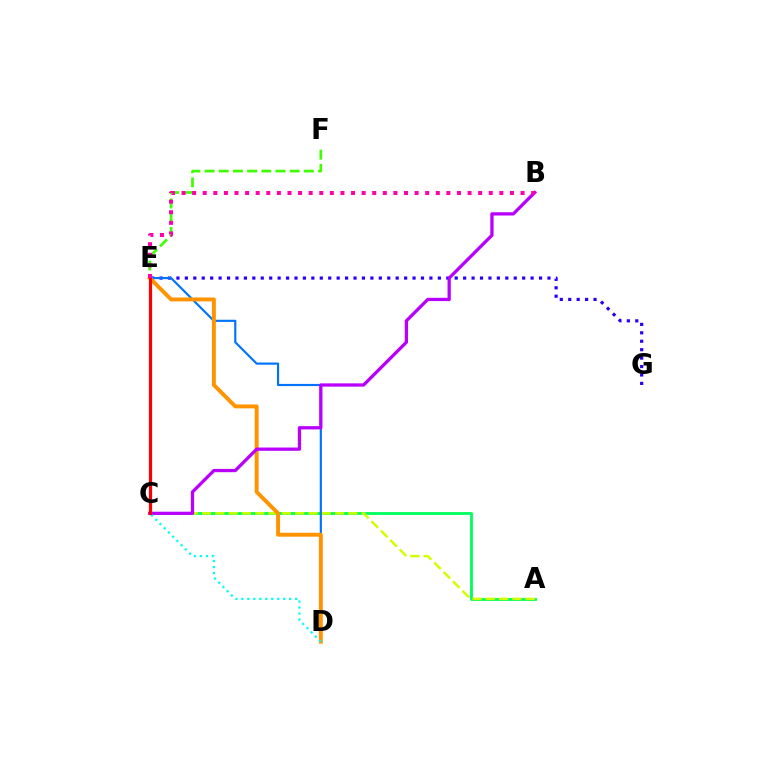{('E', 'G'): [{'color': '#2500ff', 'line_style': 'dotted', 'thickness': 2.29}], ('A', 'C'): [{'color': '#00ff5c', 'line_style': 'solid', 'thickness': 2.04}, {'color': '#d1ff00', 'line_style': 'dashed', 'thickness': 1.81}], ('D', 'E'): [{'color': '#0074ff', 'line_style': 'solid', 'thickness': 1.56}, {'color': '#ff9400', 'line_style': 'solid', 'thickness': 2.83}], ('E', 'F'): [{'color': '#3dff00', 'line_style': 'dashed', 'thickness': 1.93}], ('B', 'C'): [{'color': '#b900ff', 'line_style': 'solid', 'thickness': 2.36}], ('C', 'D'): [{'color': '#00fff6', 'line_style': 'dotted', 'thickness': 1.62}], ('C', 'E'): [{'color': '#ff0000', 'line_style': 'solid', 'thickness': 2.29}], ('B', 'E'): [{'color': '#ff00ac', 'line_style': 'dotted', 'thickness': 2.88}]}